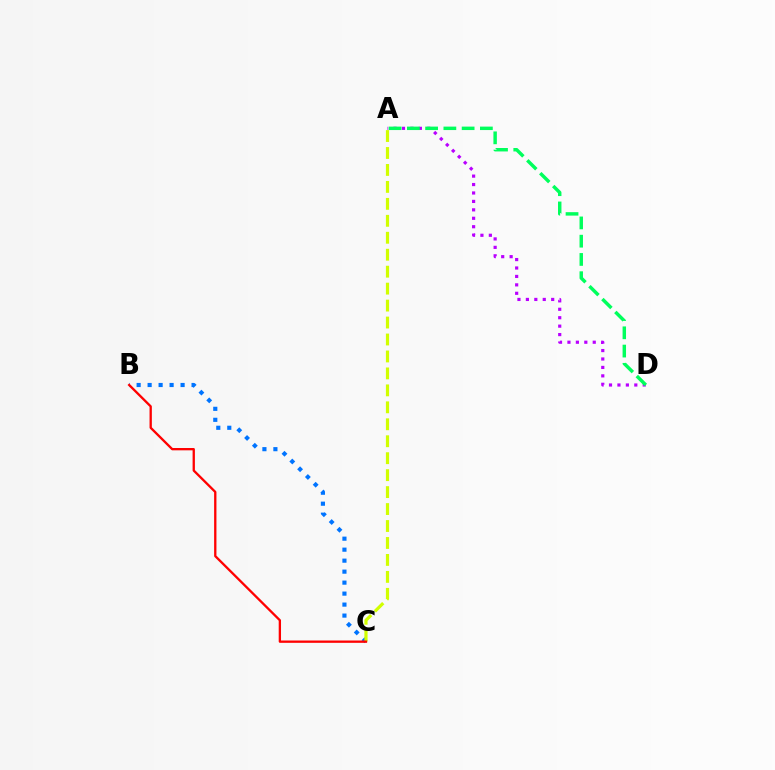{('B', 'C'): [{'color': '#0074ff', 'line_style': 'dotted', 'thickness': 2.99}, {'color': '#ff0000', 'line_style': 'solid', 'thickness': 1.67}], ('A', 'C'): [{'color': '#d1ff00', 'line_style': 'dashed', 'thickness': 2.3}], ('A', 'D'): [{'color': '#b900ff', 'line_style': 'dotted', 'thickness': 2.29}, {'color': '#00ff5c', 'line_style': 'dashed', 'thickness': 2.48}]}